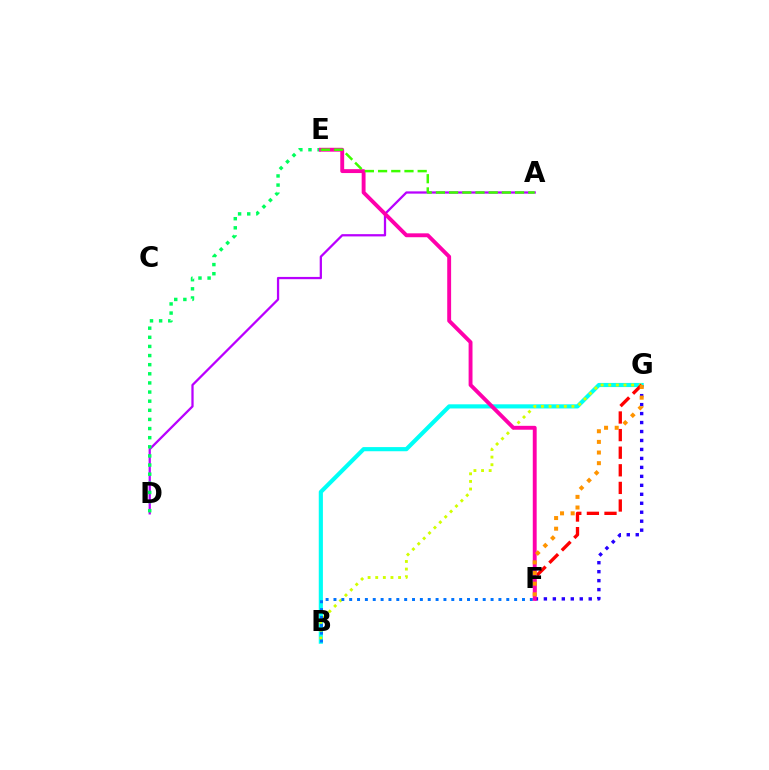{('B', 'G'): [{'color': '#00fff6', 'line_style': 'solid', 'thickness': 2.98}, {'color': '#d1ff00', 'line_style': 'dotted', 'thickness': 2.07}], ('A', 'D'): [{'color': '#b900ff', 'line_style': 'solid', 'thickness': 1.63}], ('F', 'G'): [{'color': '#2500ff', 'line_style': 'dotted', 'thickness': 2.44}, {'color': '#ff0000', 'line_style': 'dashed', 'thickness': 2.39}, {'color': '#ff9400', 'line_style': 'dotted', 'thickness': 2.89}], ('B', 'F'): [{'color': '#0074ff', 'line_style': 'dotted', 'thickness': 2.13}], ('D', 'E'): [{'color': '#00ff5c', 'line_style': 'dotted', 'thickness': 2.48}], ('E', 'F'): [{'color': '#ff00ac', 'line_style': 'solid', 'thickness': 2.8}], ('A', 'E'): [{'color': '#3dff00', 'line_style': 'dashed', 'thickness': 1.79}]}